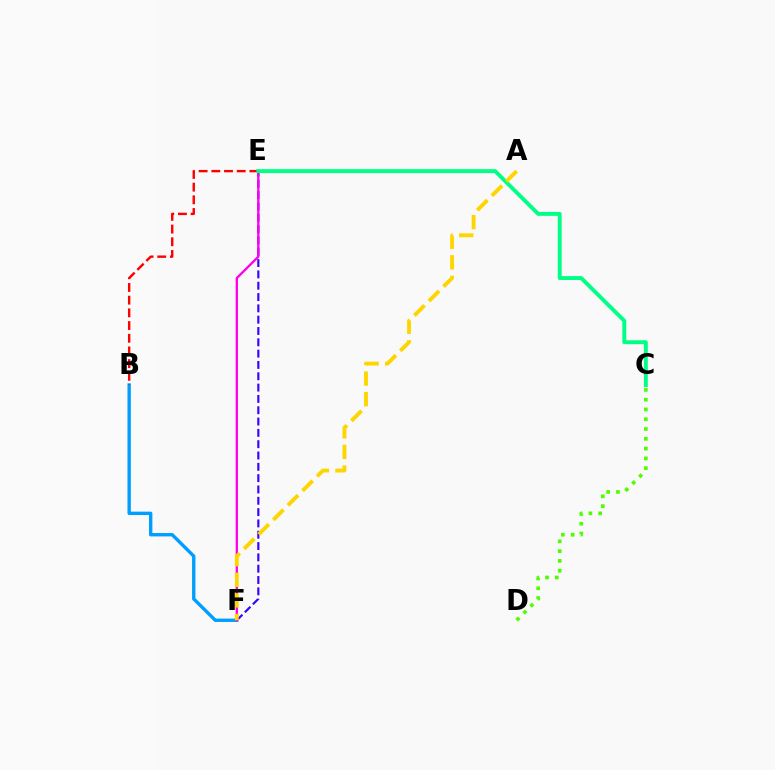{('C', 'D'): [{'color': '#4fff00', 'line_style': 'dotted', 'thickness': 2.66}], ('E', 'F'): [{'color': '#3700ff', 'line_style': 'dashed', 'thickness': 1.54}, {'color': '#ff00ed', 'line_style': 'solid', 'thickness': 1.68}], ('B', 'F'): [{'color': '#009eff', 'line_style': 'solid', 'thickness': 2.43}], ('B', 'E'): [{'color': '#ff0000', 'line_style': 'dashed', 'thickness': 1.72}], ('C', 'E'): [{'color': '#00ff86', 'line_style': 'solid', 'thickness': 2.82}], ('A', 'F'): [{'color': '#ffd500', 'line_style': 'dashed', 'thickness': 2.8}]}